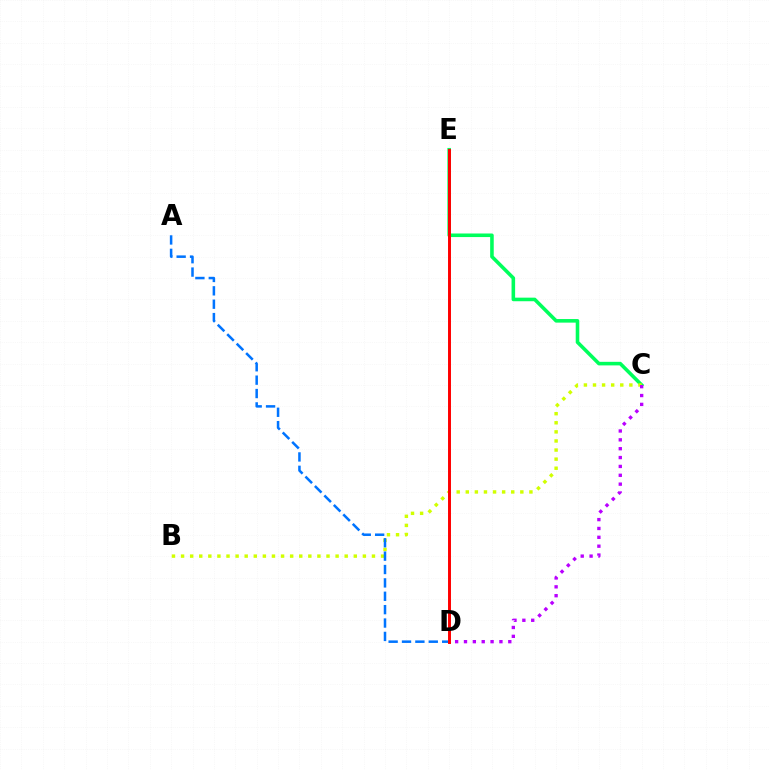{('C', 'E'): [{'color': '#00ff5c', 'line_style': 'solid', 'thickness': 2.58}], ('B', 'C'): [{'color': '#d1ff00', 'line_style': 'dotted', 'thickness': 2.47}], ('C', 'D'): [{'color': '#b900ff', 'line_style': 'dotted', 'thickness': 2.41}], ('A', 'D'): [{'color': '#0074ff', 'line_style': 'dashed', 'thickness': 1.82}], ('D', 'E'): [{'color': '#ff0000', 'line_style': 'solid', 'thickness': 2.13}]}